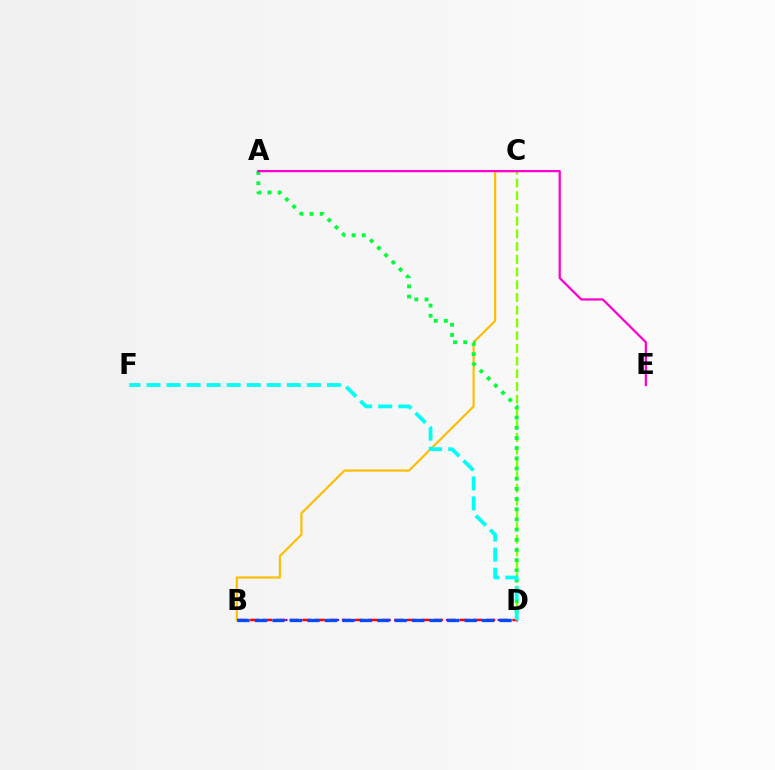{('B', 'D'): [{'color': '#7200ff', 'line_style': 'dotted', 'thickness': 1.56}, {'color': '#ff0000', 'line_style': 'dashed', 'thickness': 1.78}, {'color': '#004bff', 'line_style': 'dashed', 'thickness': 2.37}], ('B', 'C'): [{'color': '#ffbd00', 'line_style': 'solid', 'thickness': 1.56}], ('C', 'D'): [{'color': '#84ff00', 'line_style': 'dashed', 'thickness': 1.73}], ('A', 'D'): [{'color': '#00ff39', 'line_style': 'dotted', 'thickness': 2.77}], ('A', 'E'): [{'color': '#ff00cf', 'line_style': 'solid', 'thickness': 1.62}], ('D', 'F'): [{'color': '#00fff6', 'line_style': 'dashed', 'thickness': 2.72}]}